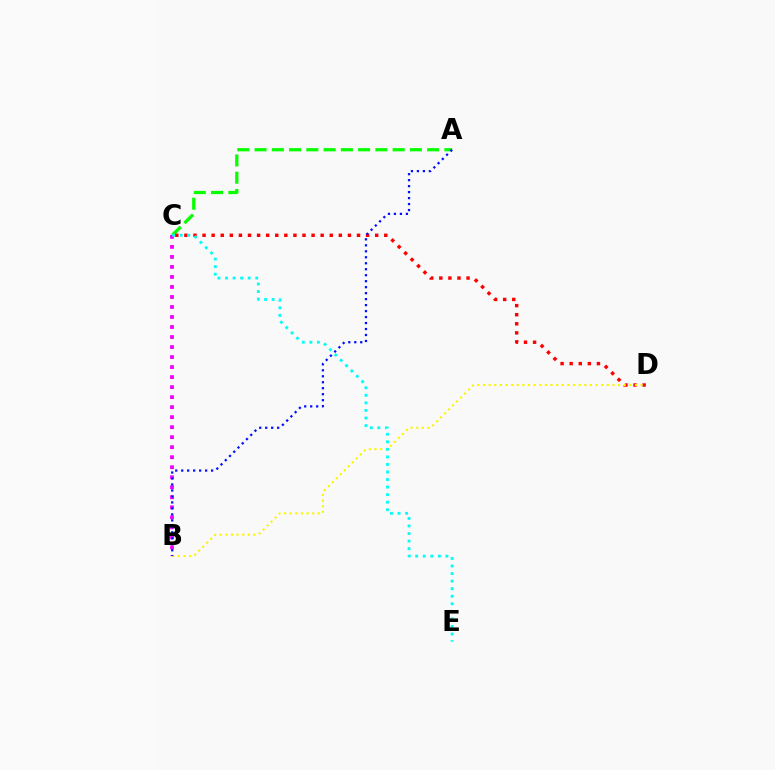{('A', 'C'): [{'color': '#08ff00', 'line_style': 'dashed', 'thickness': 2.34}], ('B', 'C'): [{'color': '#ee00ff', 'line_style': 'dotted', 'thickness': 2.72}], ('C', 'D'): [{'color': '#ff0000', 'line_style': 'dotted', 'thickness': 2.47}], ('B', 'D'): [{'color': '#fcf500', 'line_style': 'dotted', 'thickness': 1.53}], ('C', 'E'): [{'color': '#00fff6', 'line_style': 'dotted', 'thickness': 2.05}], ('A', 'B'): [{'color': '#0010ff', 'line_style': 'dotted', 'thickness': 1.62}]}